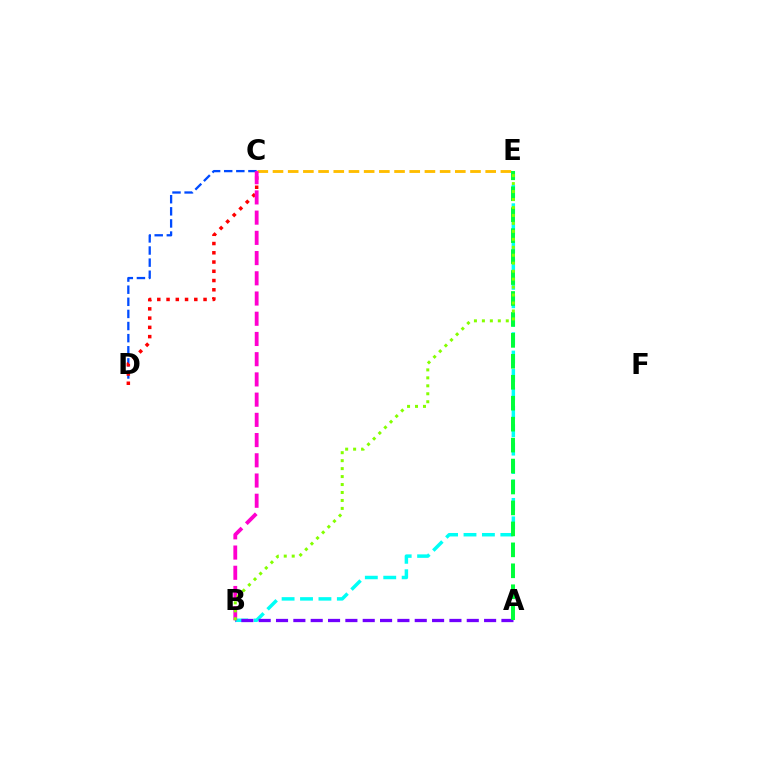{('C', 'D'): [{'color': '#004bff', 'line_style': 'dashed', 'thickness': 1.65}, {'color': '#ff0000', 'line_style': 'dotted', 'thickness': 2.51}], ('C', 'E'): [{'color': '#ffbd00', 'line_style': 'dashed', 'thickness': 2.06}], ('B', 'E'): [{'color': '#00fff6', 'line_style': 'dashed', 'thickness': 2.5}, {'color': '#84ff00', 'line_style': 'dotted', 'thickness': 2.16}], ('B', 'C'): [{'color': '#ff00cf', 'line_style': 'dashed', 'thickness': 2.75}], ('A', 'B'): [{'color': '#7200ff', 'line_style': 'dashed', 'thickness': 2.36}], ('A', 'E'): [{'color': '#00ff39', 'line_style': 'dashed', 'thickness': 2.85}]}